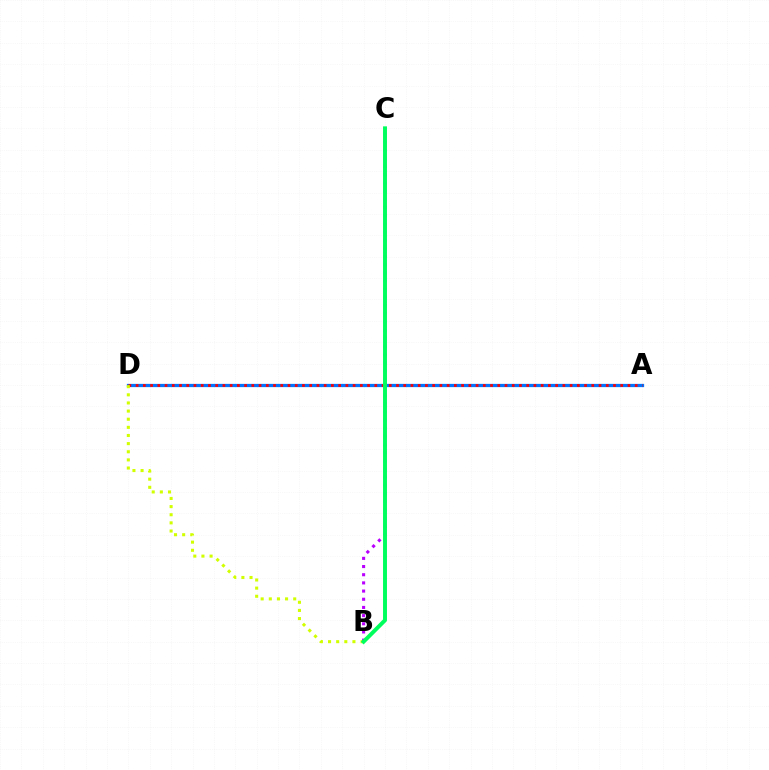{('A', 'D'): [{'color': '#0074ff', 'line_style': 'solid', 'thickness': 2.35}, {'color': '#ff0000', 'line_style': 'dotted', 'thickness': 1.97}], ('B', 'D'): [{'color': '#d1ff00', 'line_style': 'dotted', 'thickness': 2.21}], ('B', 'C'): [{'color': '#b900ff', 'line_style': 'dotted', 'thickness': 2.22}, {'color': '#00ff5c', 'line_style': 'solid', 'thickness': 2.84}]}